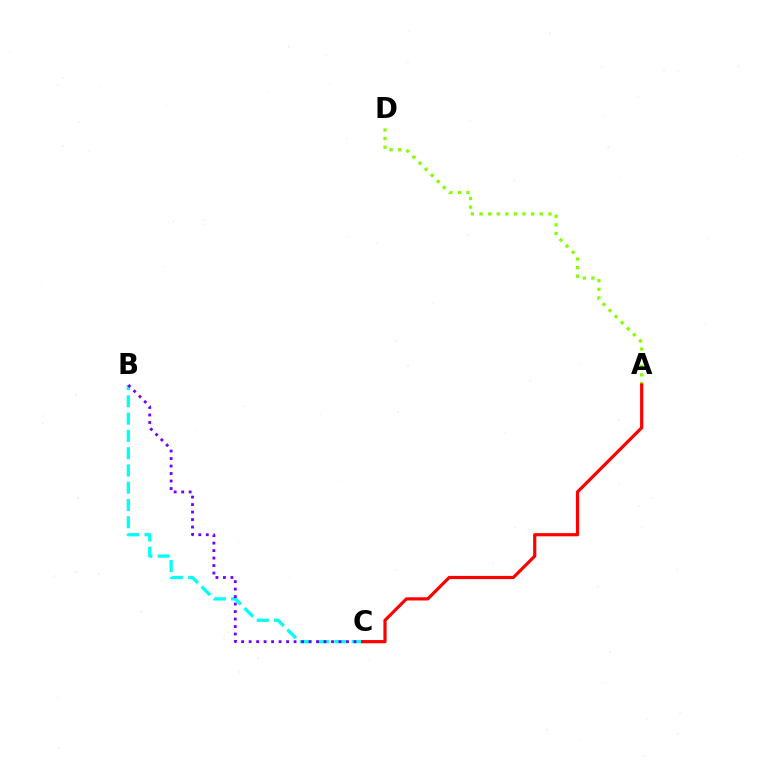{('A', 'D'): [{'color': '#84ff00', 'line_style': 'dotted', 'thickness': 2.34}], ('B', 'C'): [{'color': '#00fff6', 'line_style': 'dashed', 'thickness': 2.35}, {'color': '#7200ff', 'line_style': 'dotted', 'thickness': 2.03}], ('A', 'C'): [{'color': '#ff0000', 'line_style': 'solid', 'thickness': 2.29}]}